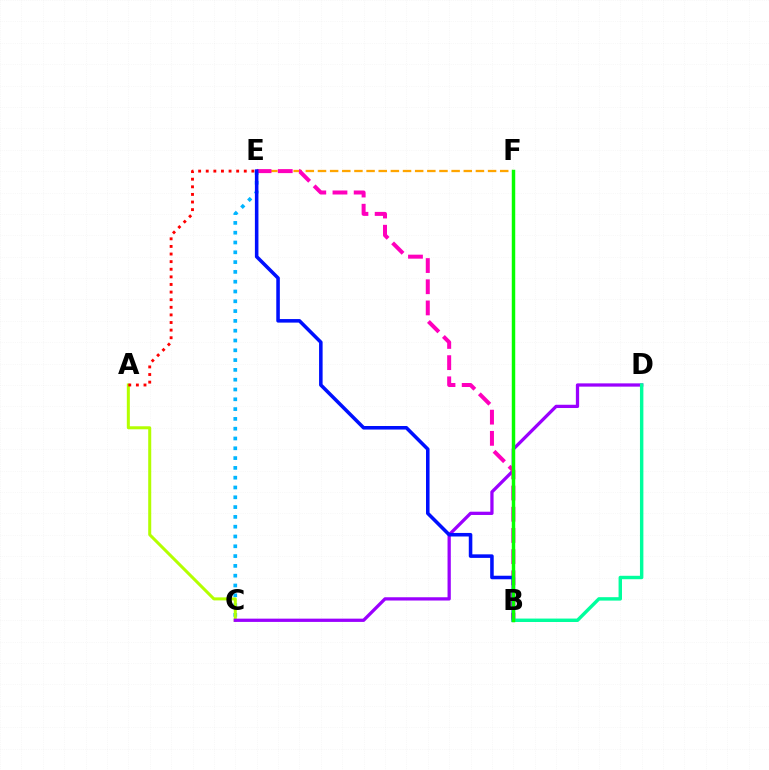{('C', 'E'): [{'color': '#00b5ff', 'line_style': 'dotted', 'thickness': 2.66}], ('A', 'C'): [{'color': '#b3ff00', 'line_style': 'solid', 'thickness': 2.18}], ('C', 'D'): [{'color': '#9b00ff', 'line_style': 'solid', 'thickness': 2.35}], ('E', 'F'): [{'color': '#ffa500', 'line_style': 'dashed', 'thickness': 1.65}], ('A', 'E'): [{'color': '#ff0000', 'line_style': 'dotted', 'thickness': 2.07}], ('B', 'E'): [{'color': '#ff00bd', 'line_style': 'dashed', 'thickness': 2.88}, {'color': '#0010ff', 'line_style': 'solid', 'thickness': 2.56}], ('B', 'D'): [{'color': '#00ff9d', 'line_style': 'solid', 'thickness': 2.47}], ('B', 'F'): [{'color': '#08ff00', 'line_style': 'solid', 'thickness': 2.49}]}